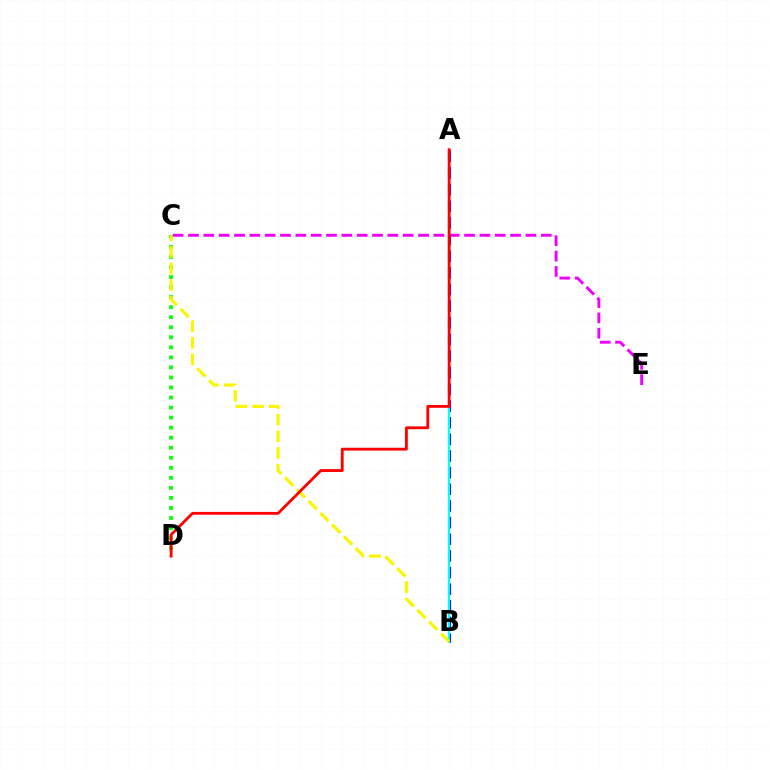{('C', 'D'): [{'color': '#08ff00', 'line_style': 'dotted', 'thickness': 2.73}], ('A', 'B'): [{'color': '#0010ff', 'line_style': 'dashed', 'thickness': 2.26}, {'color': '#00fff6', 'line_style': 'solid', 'thickness': 1.55}], ('C', 'E'): [{'color': '#ee00ff', 'line_style': 'dashed', 'thickness': 2.08}], ('B', 'C'): [{'color': '#fcf500', 'line_style': 'dashed', 'thickness': 2.26}], ('A', 'D'): [{'color': '#ff0000', 'line_style': 'solid', 'thickness': 2.03}]}